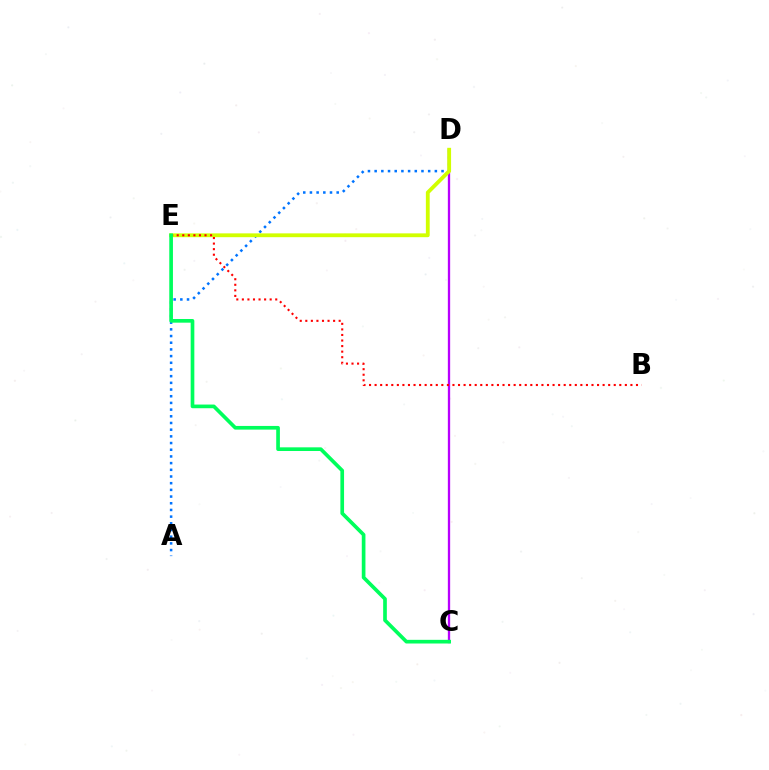{('A', 'D'): [{'color': '#0074ff', 'line_style': 'dotted', 'thickness': 1.82}], ('C', 'D'): [{'color': '#b900ff', 'line_style': 'solid', 'thickness': 1.66}], ('D', 'E'): [{'color': '#d1ff00', 'line_style': 'solid', 'thickness': 2.75}], ('B', 'E'): [{'color': '#ff0000', 'line_style': 'dotted', 'thickness': 1.51}], ('C', 'E'): [{'color': '#00ff5c', 'line_style': 'solid', 'thickness': 2.64}]}